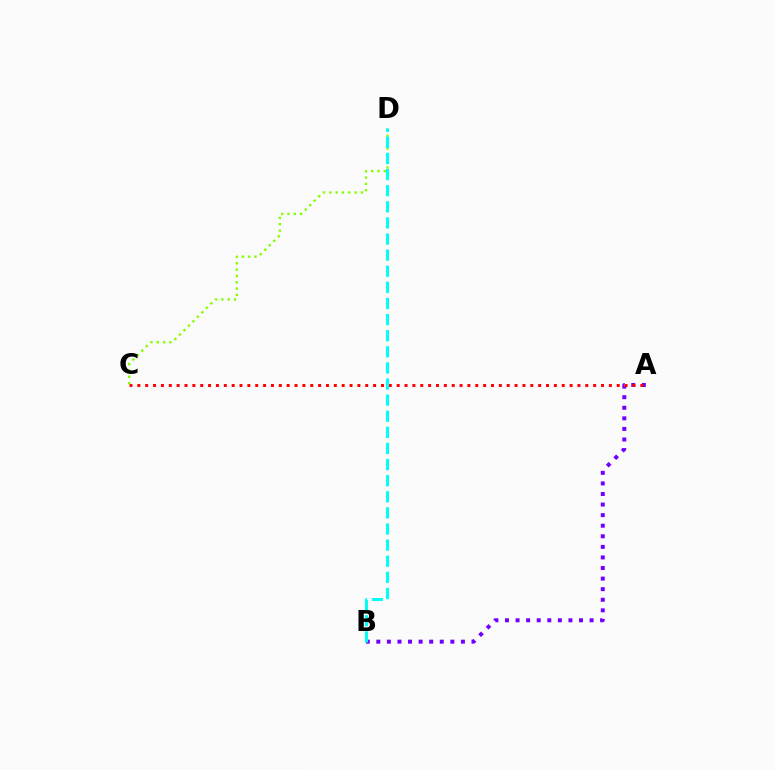{('A', 'B'): [{'color': '#7200ff', 'line_style': 'dotted', 'thickness': 2.87}], ('A', 'C'): [{'color': '#ff0000', 'line_style': 'dotted', 'thickness': 2.14}], ('C', 'D'): [{'color': '#84ff00', 'line_style': 'dotted', 'thickness': 1.72}], ('B', 'D'): [{'color': '#00fff6', 'line_style': 'dashed', 'thickness': 2.19}]}